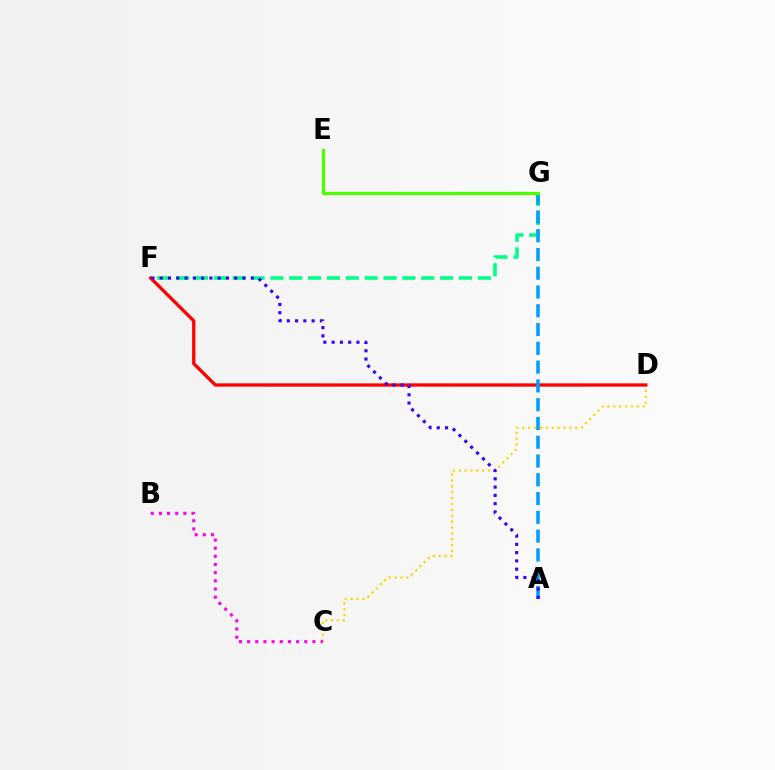{('F', 'G'): [{'color': '#00ff86', 'line_style': 'dashed', 'thickness': 2.56}], ('C', 'D'): [{'color': '#ffd500', 'line_style': 'dotted', 'thickness': 1.59}], ('D', 'F'): [{'color': '#ff0000', 'line_style': 'solid', 'thickness': 2.36}], ('A', 'G'): [{'color': '#009eff', 'line_style': 'dashed', 'thickness': 2.55}], ('A', 'F'): [{'color': '#3700ff', 'line_style': 'dotted', 'thickness': 2.25}], ('E', 'G'): [{'color': '#4fff00', 'line_style': 'solid', 'thickness': 2.35}], ('B', 'C'): [{'color': '#ff00ed', 'line_style': 'dotted', 'thickness': 2.22}]}